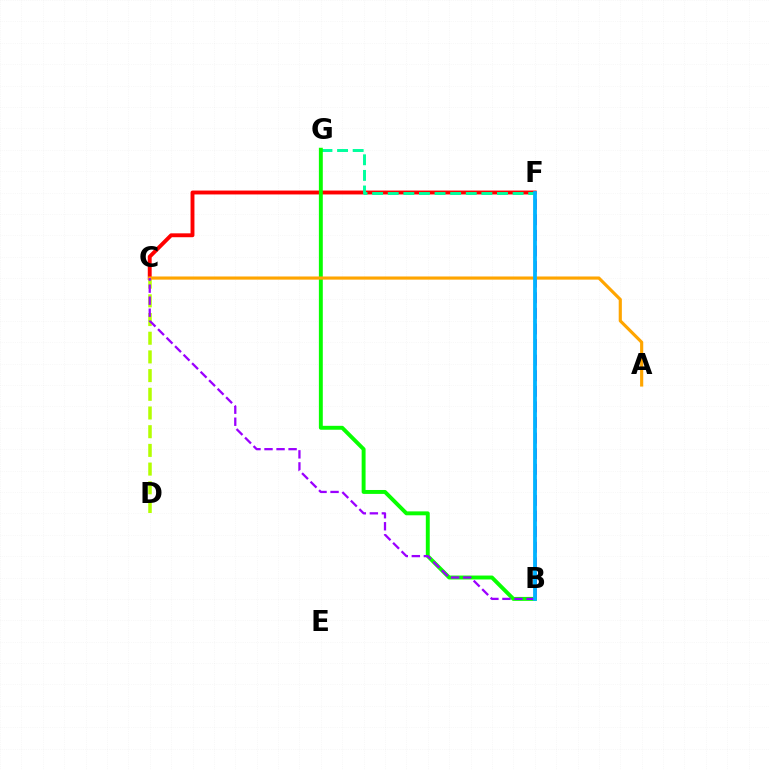{('C', 'F'): [{'color': '#ff0000', 'line_style': 'solid', 'thickness': 2.8}], ('B', 'F'): [{'color': '#ff00bd', 'line_style': 'dashed', 'thickness': 2.12}, {'color': '#0010ff', 'line_style': 'solid', 'thickness': 1.67}, {'color': '#00b5ff', 'line_style': 'solid', 'thickness': 2.68}], ('C', 'D'): [{'color': '#b3ff00', 'line_style': 'dashed', 'thickness': 2.54}], ('F', 'G'): [{'color': '#00ff9d', 'line_style': 'dashed', 'thickness': 2.12}], ('B', 'G'): [{'color': '#08ff00', 'line_style': 'solid', 'thickness': 2.82}], ('A', 'C'): [{'color': '#ffa500', 'line_style': 'solid', 'thickness': 2.27}], ('B', 'C'): [{'color': '#9b00ff', 'line_style': 'dashed', 'thickness': 1.64}]}